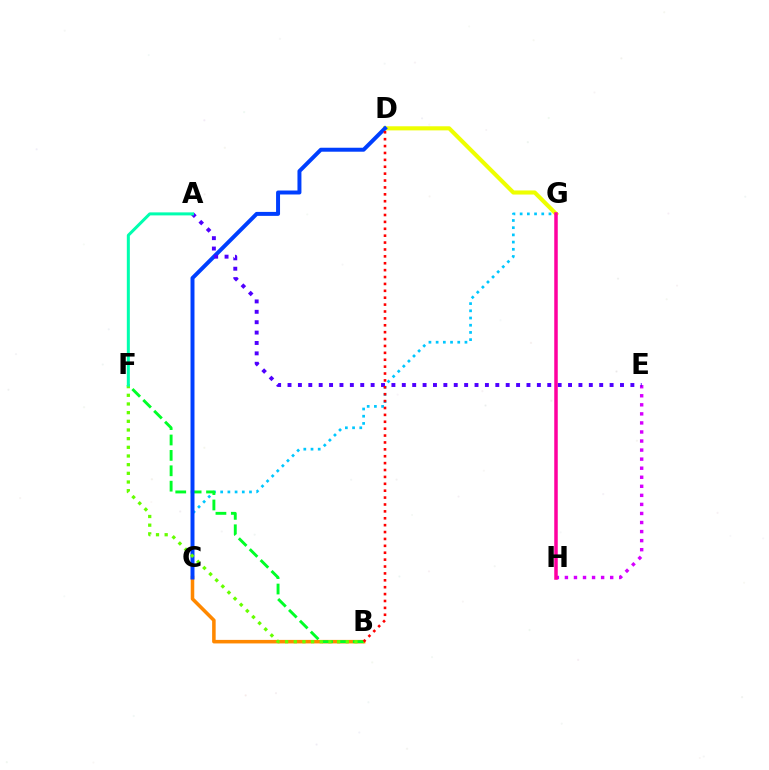{('E', 'H'): [{'color': '#d600ff', 'line_style': 'dotted', 'thickness': 2.46}], ('C', 'G'): [{'color': '#00c7ff', 'line_style': 'dotted', 'thickness': 1.96}], ('B', 'C'): [{'color': '#ff8800', 'line_style': 'solid', 'thickness': 2.54}], ('D', 'G'): [{'color': '#eeff00', 'line_style': 'solid', 'thickness': 2.95}], ('B', 'F'): [{'color': '#00ff27', 'line_style': 'dashed', 'thickness': 2.09}, {'color': '#66ff00', 'line_style': 'dotted', 'thickness': 2.36}], ('C', 'D'): [{'color': '#003fff', 'line_style': 'solid', 'thickness': 2.86}], ('A', 'E'): [{'color': '#4f00ff', 'line_style': 'dotted', 'thickness': 2.82}], ('G', 'H'): [{'color': '#ff00a0', 'line_style': 'solid', 'thickness': 2.53}], ('A', 'F'): [{'color': '#00ffaf', 'line_style': 'solid', 'thickness': 2.17}], ('B', 'D'): [{'color': '#ff0000', 'line_style': 'dotted', 'thickness': 1.87}]}